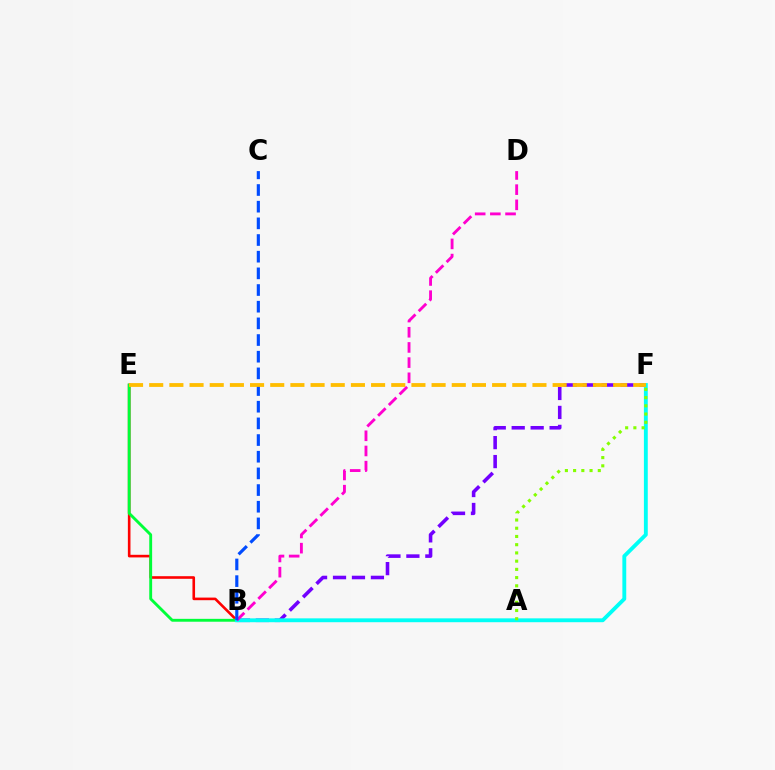{('B', 'E'): [{'color': '#ff0000', 'line_style': 'solid', 'thickness': 1.88}, {'color': '#00ff39', 'line_style': 'solid', 'thickness': 2.07}], ('B', 'F'): [{'color': '#7200ff', 'line_style': 'dashed', 'thickness': 2.58}, {'color': '#00fff6', 'line_style': 'solid', 'thickness': 2.78}], ('B', 'D'): [{'color': '#ff00cf', 'line_style': 'dashed', 'thickness': 2.06}], ('B', 'C'): [{'color': '#004bff', 'line_style': 'dashed', 'thickness': 2.26}], ('A', 'F'): [{'color': '#84ff00', 'line_style': 'dotted', 'thickness': 2.23}], ('E', 'F'): [{'color': '#ffbd00', 'line_style': 'dashed', 'thickness': 2.74}]}